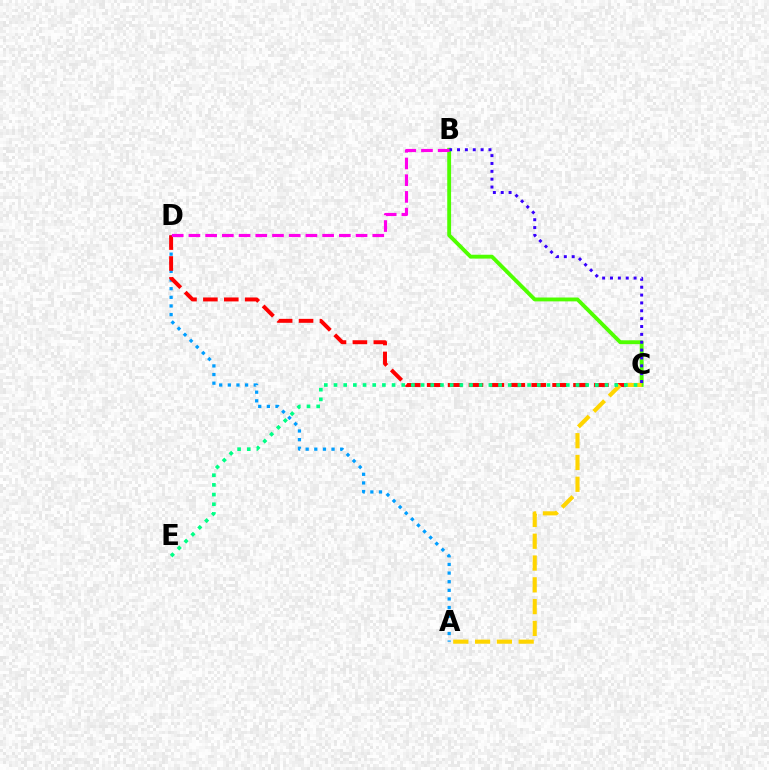{('A', 'D'): [{'color': '#009eff', 'line_style': 'dotted', 'thickness': 2.35}], ('C', 'D'): [{'color': '#ff0000', 'line_style': 'dashed', 'thickness': 2.84}], ('B', 'C'): [{'color': '#4fff00', 'line_style': 'solid', 'thickness': 2.78}, {'color': '#3700ff', 'line_style': 'dotted', 'thickness': 2.14}], ('A', 'C'): [{'color': '#ffd500', 'line_style': 'dashed', 'thickness': 2.96}], ('B', 'D'): [{'color': '#ff00ed', 'line_style': 'dashed', 'thickness': 2.27}], ('C', 'E'): [{'color': '#00ff86', 'line_style': 'dotted', 'thickness': 2.63}]}